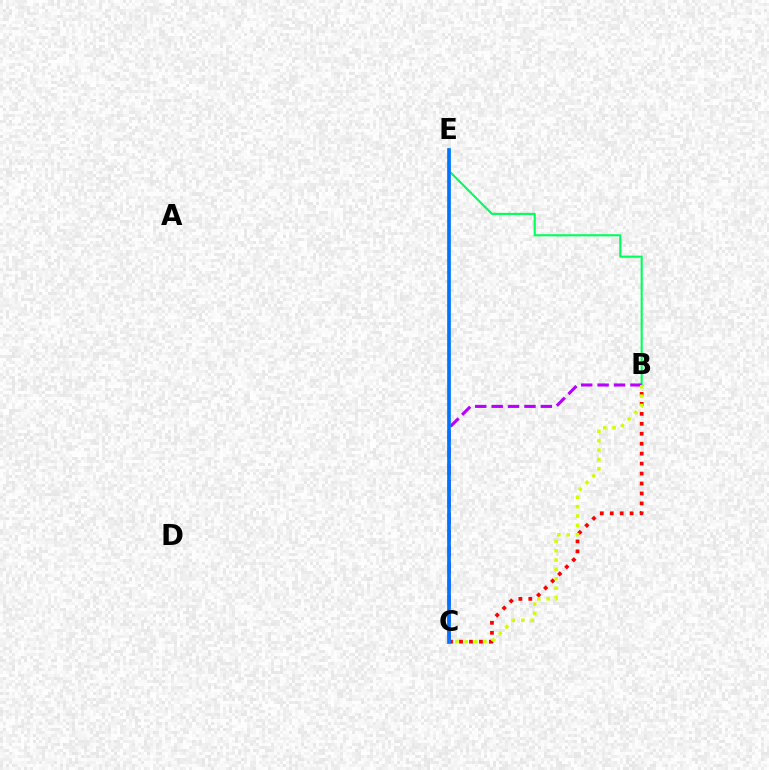{('B', 'E'): [{'color': '#00ff5c', 'line_style': 'solid', 'thickness': 1.52}], ('B', 'C'): [{'color': '#b900ff', 'line_style': 'dashed', 'thickness': 2.23}, {'color': '#ff0000', 'line_style': 'dotted', 'thickness': 2.7}, {'color': '#d1ff00', 'line_style': 'dotted', 'thickness': 2.54}], ('C', 'E'): [{'color': '#0074ff', 'line_style': 'solid', 'thickness': 2.65}]}